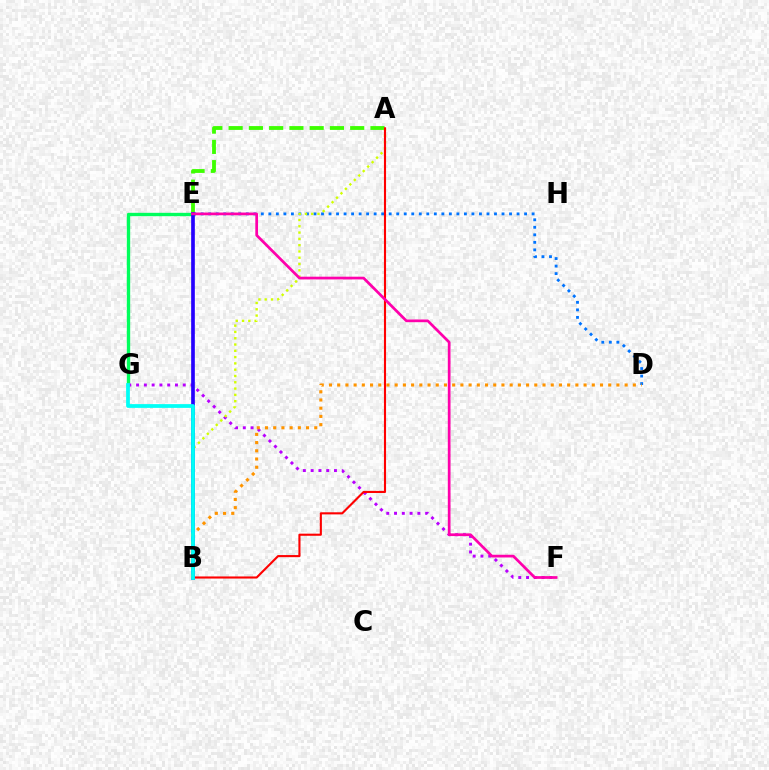{('E', 'G'): [{'color': '#00ff5c', 'line_style': 'solid', 'thickness': 2.42}], ('A', 'E'): [{'color': '#3dff00', 'line_style': 'dashed', 'thickness': 2.75}], ('D', 'E'): [{'color': '#0074ff', 'line_style': 'dotted', 'thickness': 2.04}], ('F', 'G'): [{'color': '#b900ff', 'line_style': 'dotted', 'thickness': 2.11}], ('A', 'B'): [{'color': '#d1ff00', 'line_style': 'dotted', 'thickness': 1.71}, {'color': '#ff0000', 'line_style': 'solid', 'thickness': 1.52}], ('B', 'E'): [{'color': '#2500ff', 'line_style': 'solid', 'thickness': 2.64}], ('E', 'F'): [{'color': '#ff00ac', 'line_style': 'solid', 'thickness': 1.96}], ('B', 'D'): [{'color': '#ff9400', 'line_style': 'dotted', 'thickness': 2.23}], ('B', 'G'): [{'color': '#00fff6', 'line_style': 'solid', 'thickness': 2.7}]}